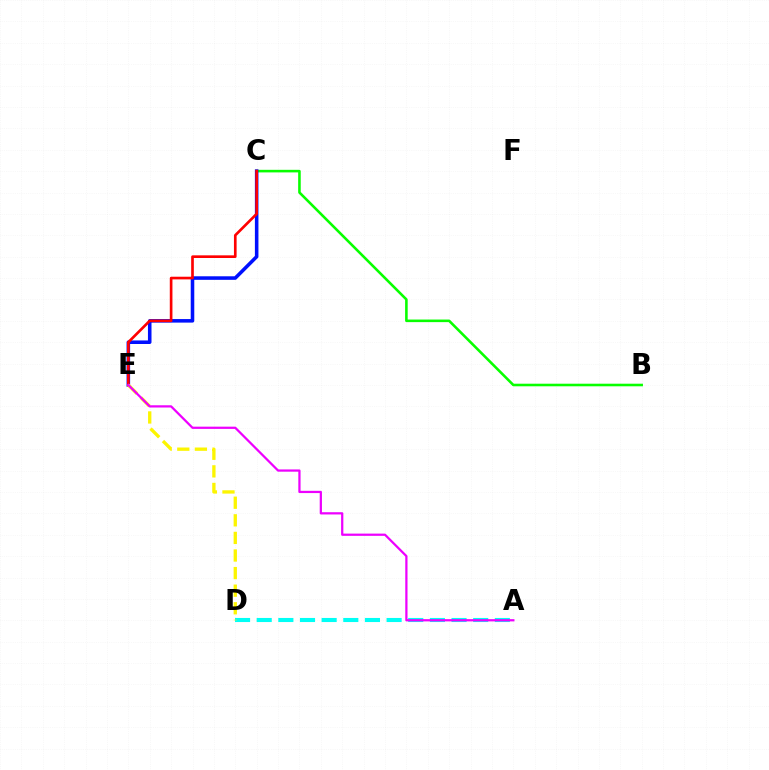{('A', 'D'): [{'color': '#00fff6', 'line_style': 'dashed', 'thickness': 2.94}], ('B', 'C'): [{'color': '#08ff00', 'line_style': 'solid', 'thickness': 1.86}], ('C', 'E'): [{'color': '#0010ff', 'line_style': 'solid', 'thickness': 2.56}, {'color': '#ff0000', 'line_style': 'solid', 'thickness': 1.92}], ('D', 'E'): [{'color': '#fcf500', 'line_style': 'dashed', 'thickness': 2.39}], ('A', 'E'): [{'color': '#ee00ff', 'line_style': 'solid', 'thickness': 1.62}]}